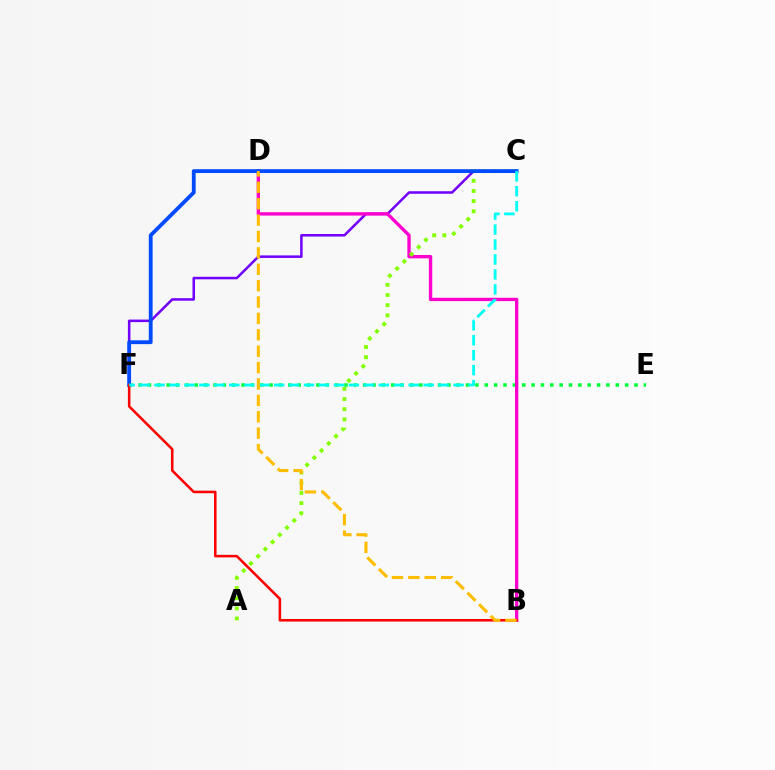{('E', 'F'): [{'color': '#00ff39', 'line_style': 'dotted', 'thickness': 2.54}], ('C', 'F'): [{'color': '#7200ff', 'line_style': 'solid', 'thickness': 1.82}, {'color': '#004bff', 'line_style': 'solid', 'thickness': 2.75}, {'color': '#00fff6', 'line_style': 'dashed', 'thickness': 2.03}], ('B', 'D'): [{'color': '#ff00cf', 'line_style': 'solid', 'thickness': 2.4}, {'color': '#ffbd00', 'line_style': 'dashed', 'thickness': 2.23}], ('A', 'C'): [{'color': '#84ff00', 'line_style': 'dotted', 'thickness': 2.76}], ('B', 'F'): [{'color': '#ff0000', 'line_style': 'solid', 'thickness': 1.84}]}